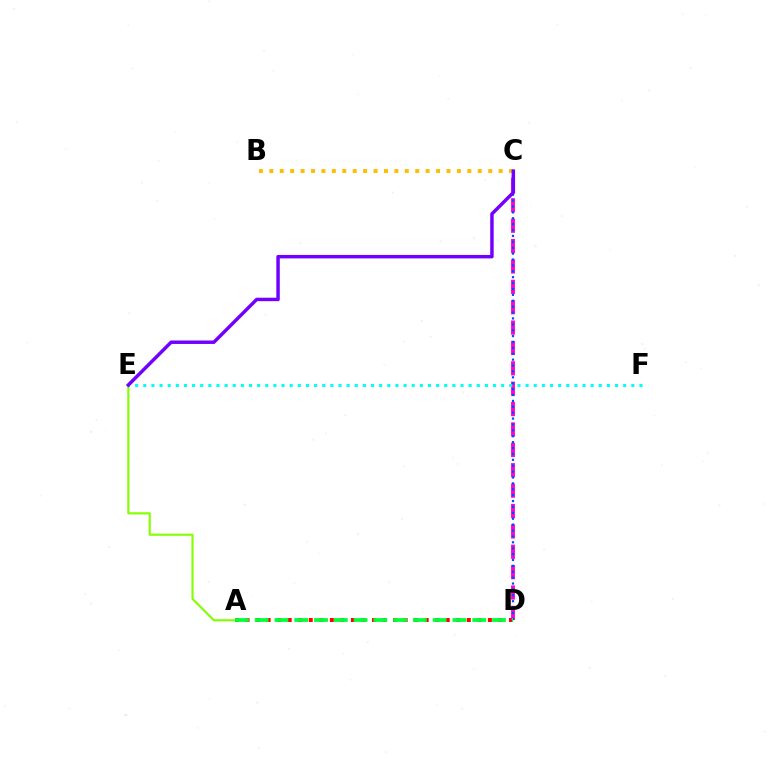{('A', 'D'): [{'color': '#ff0000', 'line_style': 'dotted', 'thickness': 2.86}, {'color': '#00ff39', 'line_style': 'dashed', 'thickness': 2.69}], ('C', 'D'): [{'color': '#ff00cf', 'line_style': 'dashed', 'thickness': 2.77}, {'color': '#004bff', 'line_style': 'dotted', 'thickness': 1.6}], ('A', 'E'): [{'color': '#84ff00', 'line_style': 'solid', 'thickness': 1.55}], ('E', 'F'): [{'color': '#00fff6', 'line_style': 'dotted', 'thickness': 2.21}], ('B', 'C'): [{'color': '#ffbd00', 'line_style': 'dotted', 'thickness': 2.83}], ('C', 'E'): [{'color': '#7200ff', 'line_style': 'solid', 'thickness': 2.49}]}